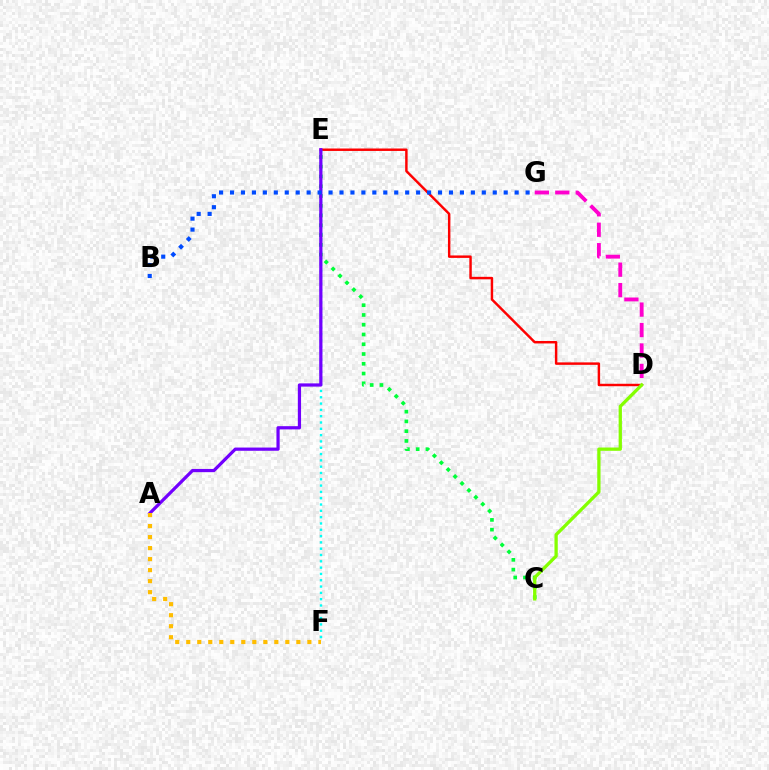{('D', 'E'): [{'color': '#ff0000', 'line_style': 'solid', 'thickness': 1.76}], ('C', 'E'): [{'color': '#00ff39', 'line_style': 'dotted', 'thickness': 2.65}], ('E', 'F'): [{'color': '#00fff6', 'line_style': 'dotted', 'thickness': 1.71}], ('A', 'E'): [{'color': '#7200ff', 'line_style': 'solid', 'thickness': 2.32}], ('D', 'G'): [{'color': '#ff00cf', 'line_style': 'dashed', 'thickness': 2.78}], ('C', 'D'): [{'color': '#84ff00', 'line_style': 'solid', 'thickness': 2.36}], ('A', 'F'): [{'color': '#ffbd00', 'line_style': 'dotted', 'thickness': 2.99}], ('B', 'G'): [{'color': '#004bff', 'line_style': 'dotted', 'thickness': 2.97}]}